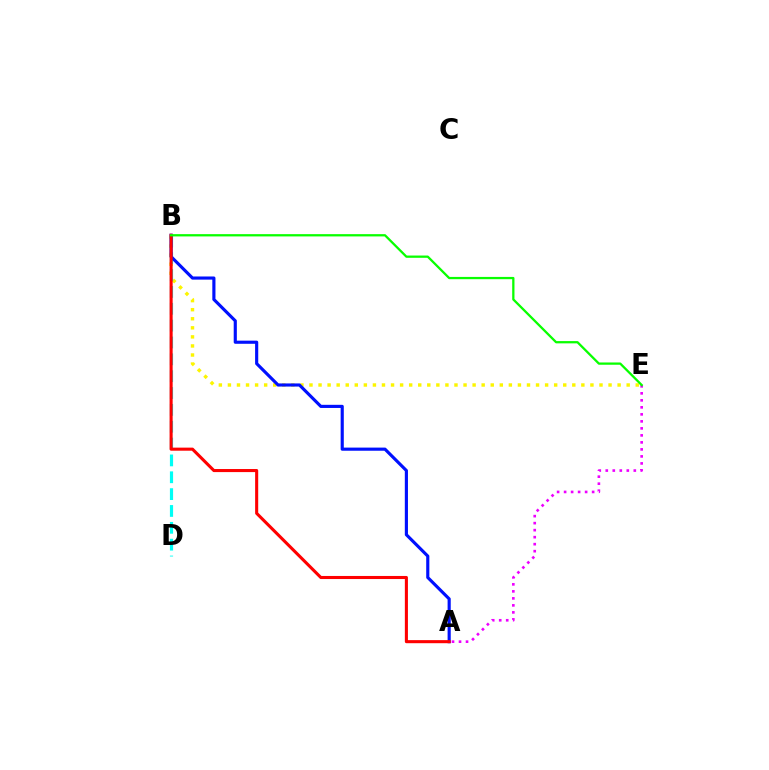{('B', 'E'): [{'color': '#fcf500', 'line_style': 'dotted', 'thickness': 2.46}, {'color': '#08ff00', 'line_style': 'solid', 'thickness': 1.64}], ('B', 'D'): [{'color': '#00fff6', 'line_style': 'dashed', 'thickness': 2.29}], ('A', 'E'): [{'color': '#ee00ff', 'line_style': 'dotted', 'thickness': 1.9}], ('A', 'B'): [{'color': '#0010ff', 'line_style': 'solid', 'thickness': 2.26}, {'color': '#ff0000', 'line_style': 'solid', 'thickness': 2.21}]}